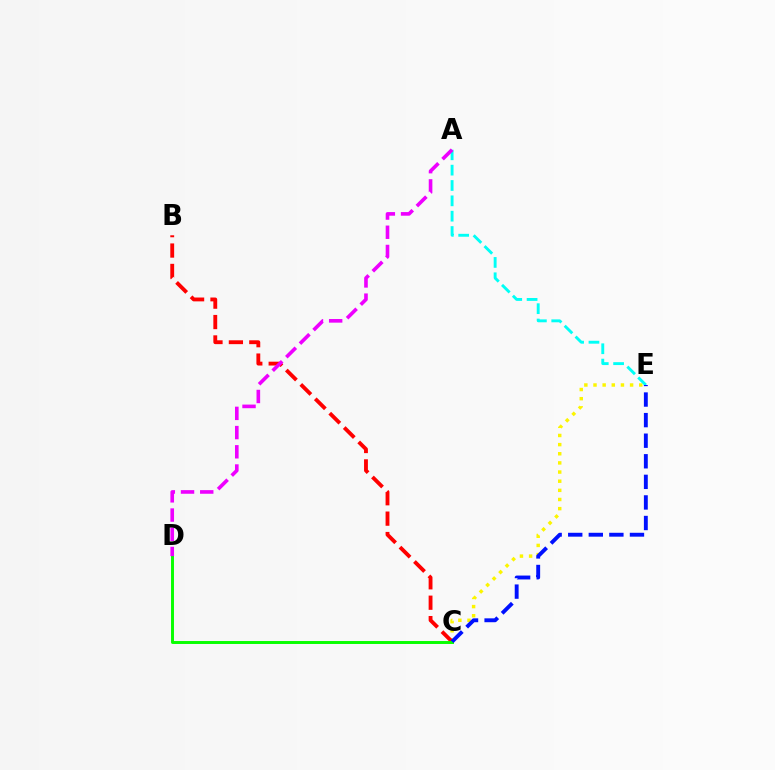{('C', 'E'): [{'color': '#fcf500', 'line_style': 'dotted', 'thickness': 2.49}, {'color': '#0010ff', 'line_style': 'dashed', 'thickness': 2.8}], ('A', 'E'): [{'color': '#00fff6', 'line_style': 'dashed', 'thickness': 2.08}], ('B', 'C'): [{'color': '#ff0000', 'line_style': 'dashed', 'thickness': 2.77}], ('C', 'D'): [{'color': '#08ff00', 'line_style': 'solid', 'thickness': 2.12}], ('A', 'D'): [{'color': '#ee00ff', 'line_style': 'dashed', 'thickness': 2.61}]}